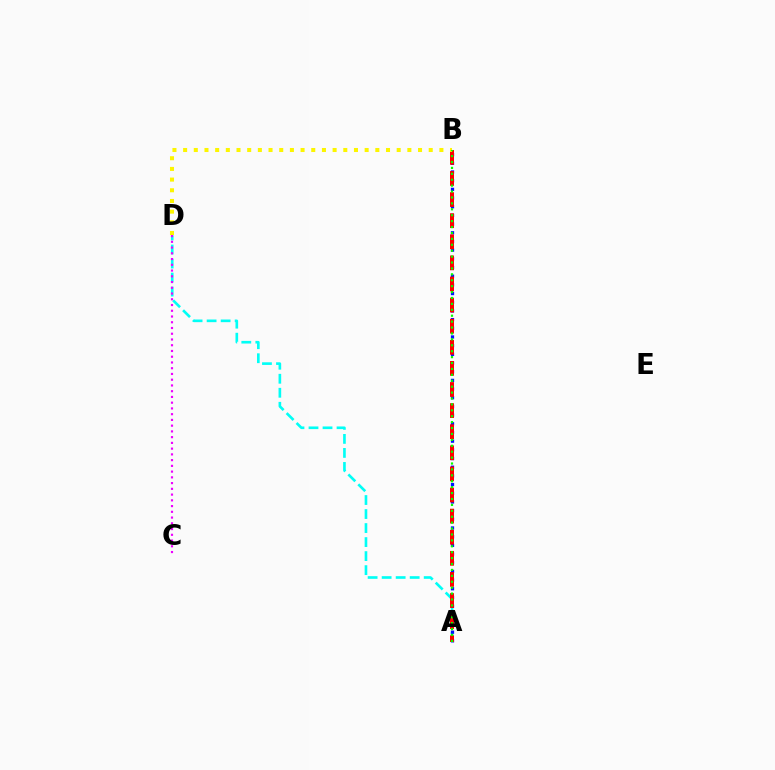{('A', 'D'): [{'color': '#00fff6', 'line_style': 'dashed', 'thickness': 1.9}], ('A', 'B'): [{'color': '#0010ff', 'line_style': 'dotted', 'thickness': 2.36}, {'color': '#ff0000', 'line_style': 'dashed', 'thickness': 2.87}, {'color': '#08ff00', 'line_style': 'dotted', 'thickness': 1.61}], ('C', 'D'): [{'color': '#ee00ff', 'line_style': 'dotted', 'thickness': 1.56}], ('B', 'D'): [{'color': '#fcf500', 'line_style': 'dotted', 'thickness': 2.9}]}